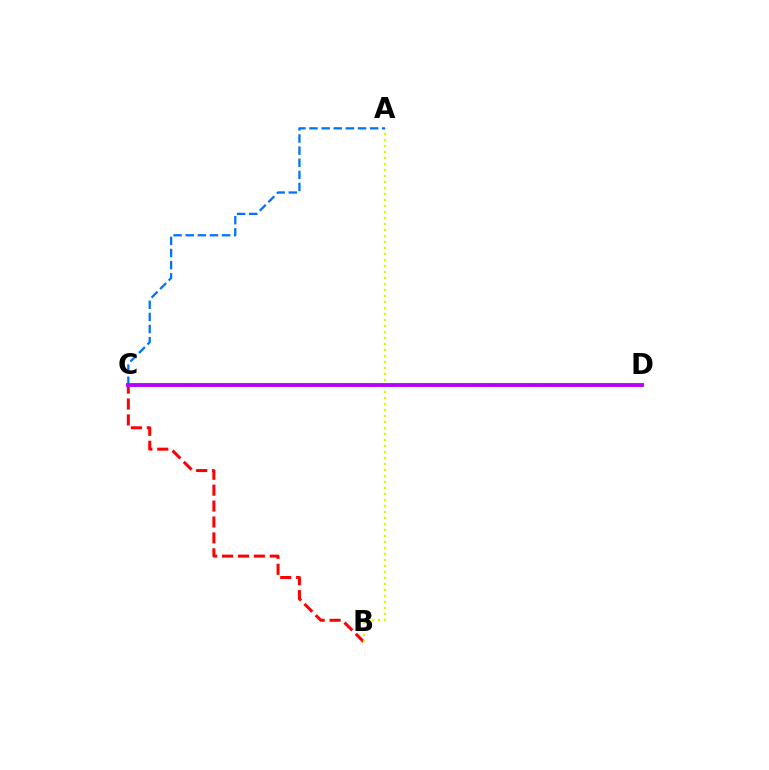{('C', 'D'): [{'color': '#00ff5c', 'line_style': 'dashed', 'thickness': 2.12}, {'color': '#b900ff', 'line_style': 'solid', 'thickness': 2.79}], ('B', 'C'): [{'color': '#ff0000', 'line_style': 'dashed', 'thickness': 2.16}], ('A', 'B'): [{'color': '#d1ff00', 'line_style': 'dotted', 'thickness': 1.63}], ('A', 'C'): [{'color': '#0074ff', 'line_style': 'dashed', 'thickness': 1.65}]}